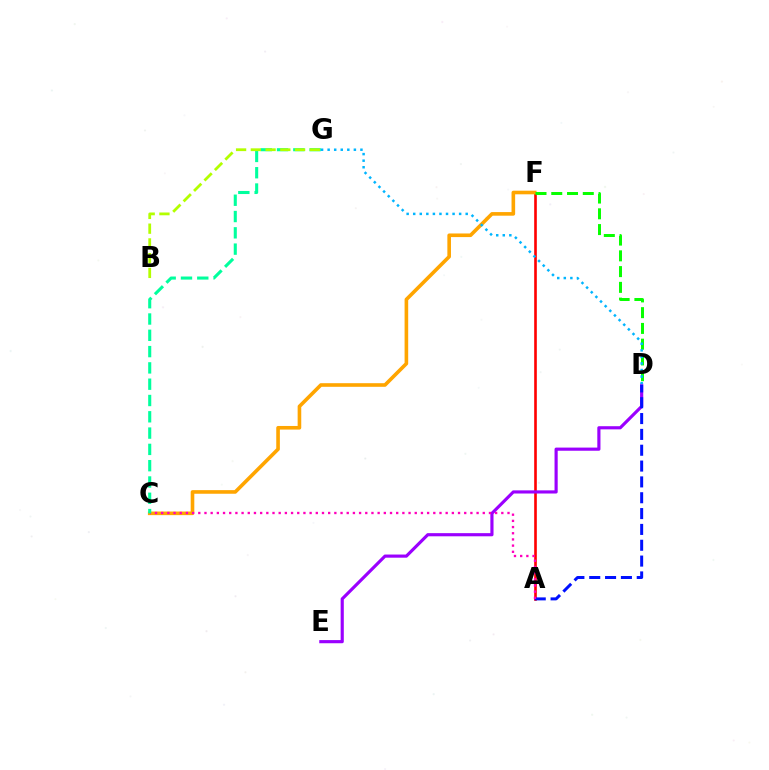{('A', 'F'): [{'color': '#ff0000', 'line_style': 'solid', 'thickness': 1.9}], ('D', 'E'): [{'color': '#9b00ff', 'line_style': 'solid', 'thickness': 2.27}], ('A', 'D'): [{'color': '#0010ff', 'line_style': 'dashed', 'thickness': 2.15}], ('C', 'F'): [{'color': '#ffa500', 'line_style': 'solid', 'thickness': 2.6}], ('A', 'C'): [{'color': '#ff00bd', 'line_style': 'dotted', 'thickness': 1.68}], ('C', 'G'): [{'color': '#00ff9d', 'line_style': 'dashed', 'thickness': 2.21}], ('D', 'F'): [{'color': '#08ff00', 'line_style': 'dashed', 'thickness': 2.14}], ('D', 'G'): [{'color': '#00b5ff', 'line_style': 'dotted', 'thickness': 1.78}], ('B', 'G'): [{'color': '#b3ff00', 'line_style': 'dashed', 'thickness': 2.0}]}